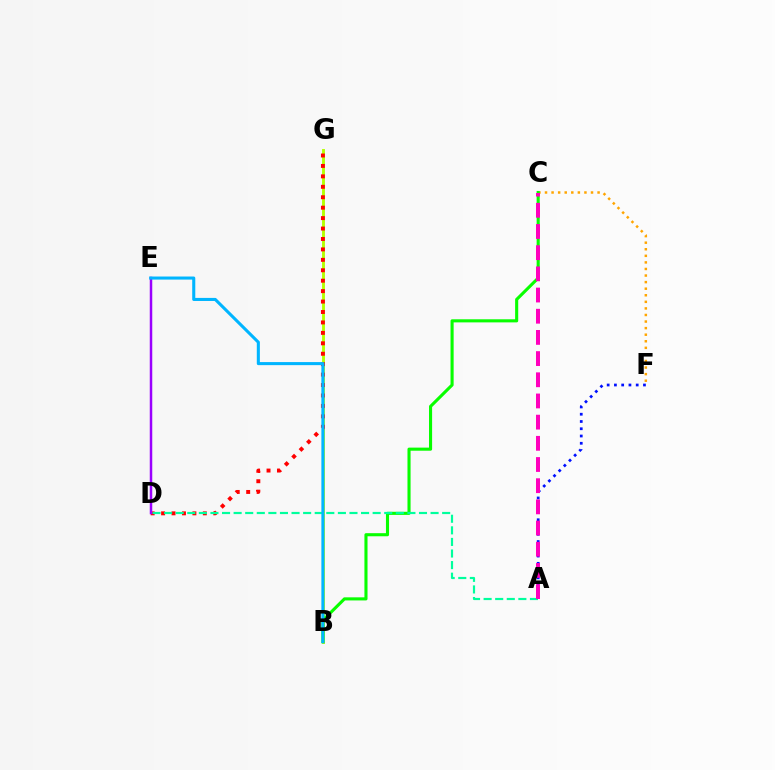{('B', 'G'): [{'color': '#b3ff00', 'line_style': 'solid', 'thickness': 2.08}], ('D', 'G'): [{'color': '#ff0000', 'line_style': 'dotted', 'thickness': 2.83}], ('C', 'F'): [{'color': '#ffa500', 'line_style': 'dotted', 'thickness': 1.79}], ('B', 'C'): [{'color': '#08ff00', 'line_style': 'solid', 'thickness': 2.23}], ('A', 'D'): [{'color': '#00ff9d', 'line_style': 'dashed', 'thickness': 1.57}], ('A', 'F'): [{'color': '#0010ff', 'line_style': 'dotted', 'thickness': 1.97}], ('D', 'E'): [{'color': '#9b00ff', 'line_style': 'solid', 'thickness': 1.79}], ('A', 'C'): [{'color': '#ff00bd', 'line_style': 'dashed', 'thickness': 2.88}], ('B', 'E'): [{'color': '#00b5ff', 'line_style': 'solid', 'thickness': 2.21}]}